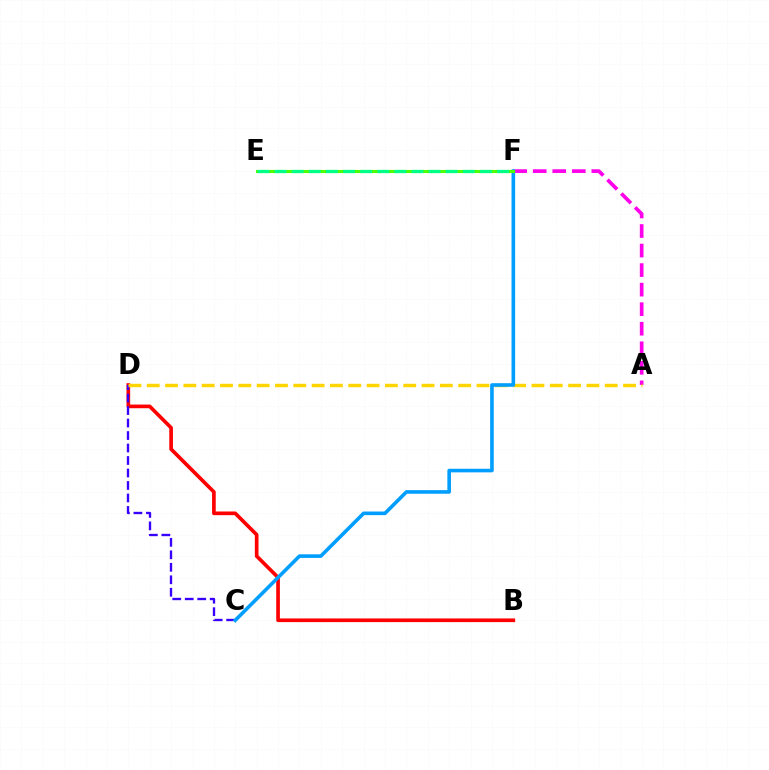{('A', 'F'): [{'color': '#ff00ed', 'line_style': 'dashed', 'thickness': 2.66}], ('B', 'D'): [{'color': '#ff0000', 'line_style': 'solid', 'thickness': 2.64}], ('C', 'D'): [{'color': '#3700ff', 'line_style': 'dashed', 'thickness': 1.7}], ('A', 'D'): [{'color': '#ffd500', 'line_style': 'dashed', 'thickness': 2.49}], ('C', 'F'): [{'color': '#009eff', 'line_style': 'solid', 'thickness': 2.59}], ('E', 'F'): [{'color': '#4fff00', 'line_style': 'solid', 'thickness': 2.21}, {'color': '#00ff86', 'line_style': 'dashed', 'thickness': 2.32}]}